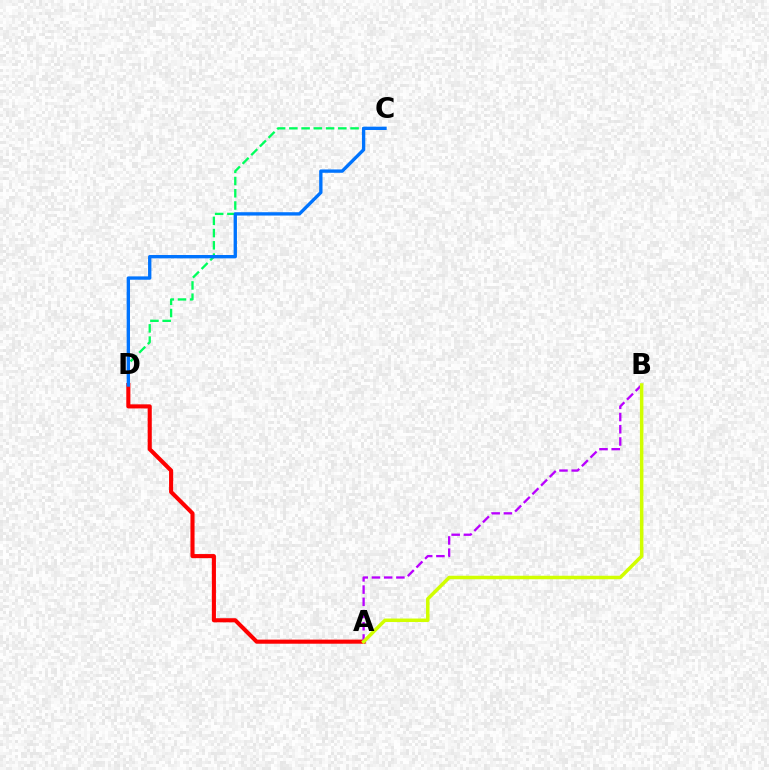{('C', 'D'): [{'color': '#00ff5c', 'line_style': 'dashed', 'thickness': 1.66}, {'color': '#0074ff', 'line_style': 'solid', 'thickness': 2.4}], ('A', 'D'): [{'color': '#ff0000', 'line_style': 'solid', 'thickness': 2.95}], ('A', 'B'): [{'color': '#b900ff', 'line_style': 'dashed', 'thickness': 1.66}, {'color': '#d1ff00', 'line_style': 'solid', 'thickness': 2.52}]}